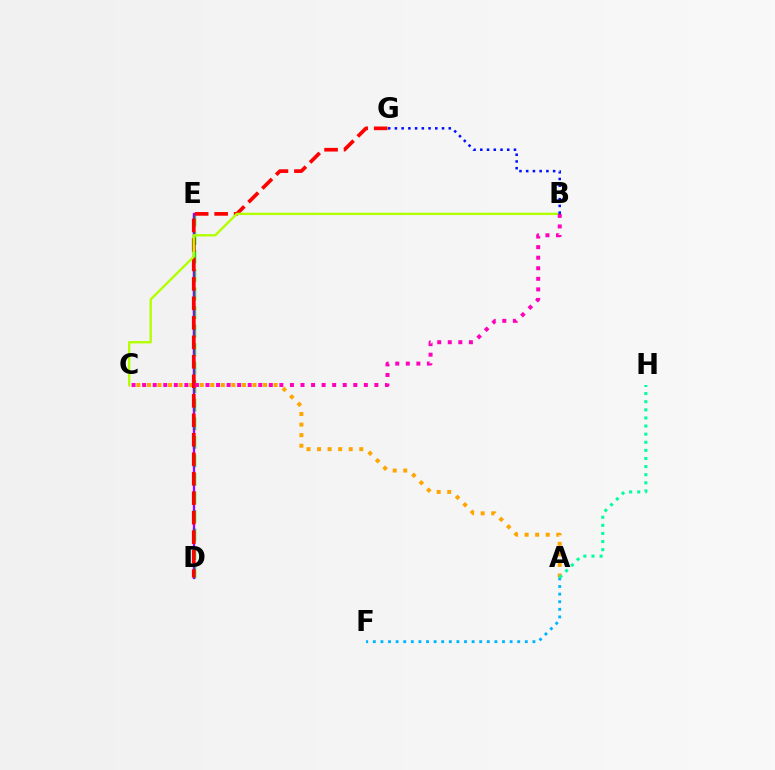{('D', 'E'): [{'color': '#08ff00', 'line_style': 'dashed', 'thickness': 2.52}, {'color': '#9b00ff', 'line_style': 'solid', 'thickness': 1.65}], ('A', 'C'): [{'color': '#ffa500', 'line_style': 'dotted', 'thickness': 2.87}], ('D', 'G'): [{'color': '#ff0000', 'line_style': 'dashed', 'thickness': 2.65}], ('B', 'C'): [{'color': '#b3ff00', 'line_style': 'solid', 'thickness': 1.7}, {'color': '#ff00bd', 'line_style': 'dotted', 'thickness': 2.87}], ('A', 'F'): [{'color': '#00b5ff', 'line_style': 'dotted', 'thickness': 2.06}], ('A', 'H'): [{'color': '#00ff9d', 'line_style': 'dotted', 'thickness': 2.2}], ('B', 'G'): [{'color': '#0010ff', 'line_style': 'dotted', 'thickness': 1.83}]}